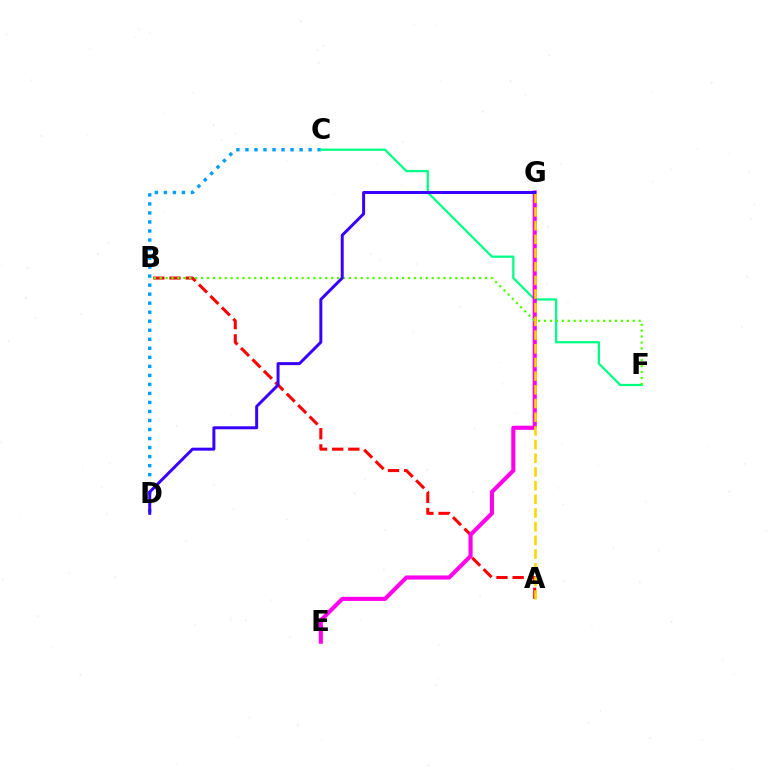{('C', 'D'): [{'color': '#009eff', 'line_style': 'dotted', 'thickness': 2.45}], ('A', 'B'): [{'color': '#ff0000', 'line_style': 'dashed', 'thickness': 2.2}], ('C', 'F'): [{'color': '#00ff86', 'line_style': 'solid', 'thickness': 1.63}], ('E', 'G'): [{'color': '#ff00ed', 'line_style': 'solid', 'thickness': 2.96}], ('B', 'F'): [{'color': '#4fff00', 'line_style': 'dotted', 'thickness': 1.61}], ('A', 'G'): [{'color': '#ffd500', 'line_style': 'dashed', 'thickness': 1.86}], ('D', 'G'): [{'color': '#3700ff', 'line_style': 'solid', 'thickness': 2.14}]}